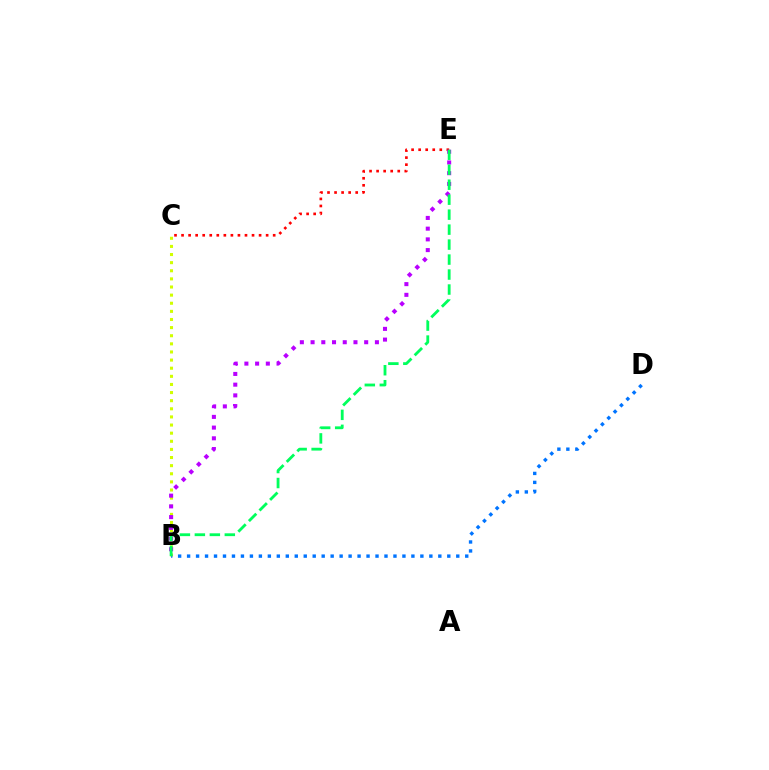{('C', 'E'): [{'color': '#ff0000', 'line_style': 'dotted', 'thickness': 1.91}], ('B', 'C'): [{'color': '#d1ff00', 'line_style': 'dotted', 'thickness': 2.21}], ('B', 'D'): [{'color': '#0074ff', 'line_style': 'dotted', 'thickness': 2.44}], ('B', 'E'): [{'color': '#b900ff', 'line_style': 'dotted', 'thickness': 2.91}, {'color': '#00ff5c', 'line_style': 'dashed', 'thickness': 2.03}]}